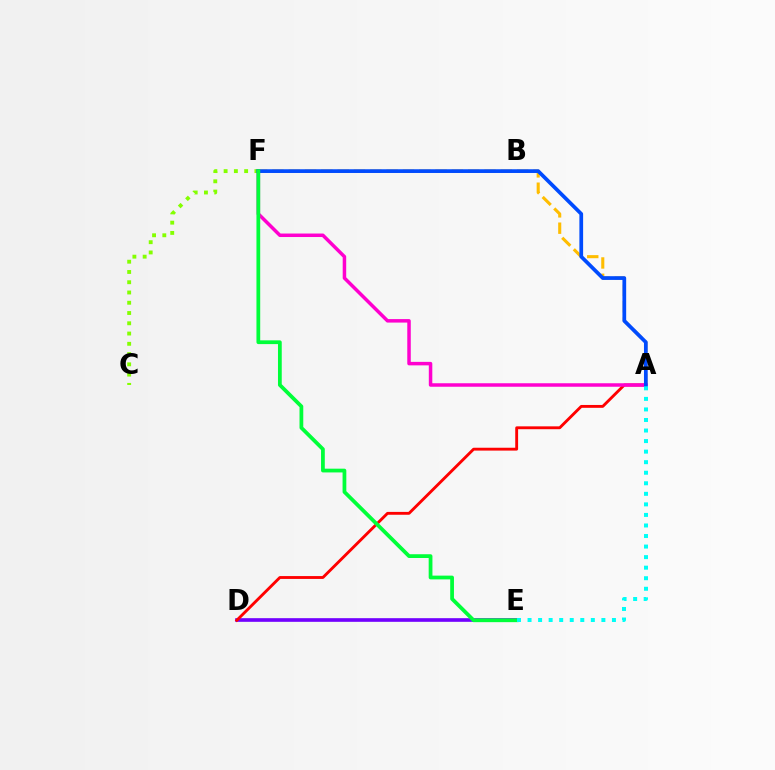{('D', 'E'): [{'color': '#7200ff', 'line_style': 'solid', 'thickness': 2.63}], ('C', 'F'): [{'color': '#84ff00', 'line_style': 'dotted', 'thickness': 2.79}], ('A', 'F'): [{'color': '#ffbd00', 'line_style': 'dashed', 'thickness': 2.22}, {'color': '#ff00cf', 'line_style': 'solid', 'thickness': 2.51}, {'color': '#004bff', 'line_style': 'solid', 'thickness': 2.68}], ('A', 'D'): [{'color': '#ff0000', 'line_style': 'solid', 'thickness': 2.06}], ('E', 'F'): [{'color': '#00ff39', 'line_style': 'solid', 'thickness': 2.71}], ('A', 'E'): [{'color': '#00fff6', 'line_style': 'dotted', 'thickness': 2.87}]}